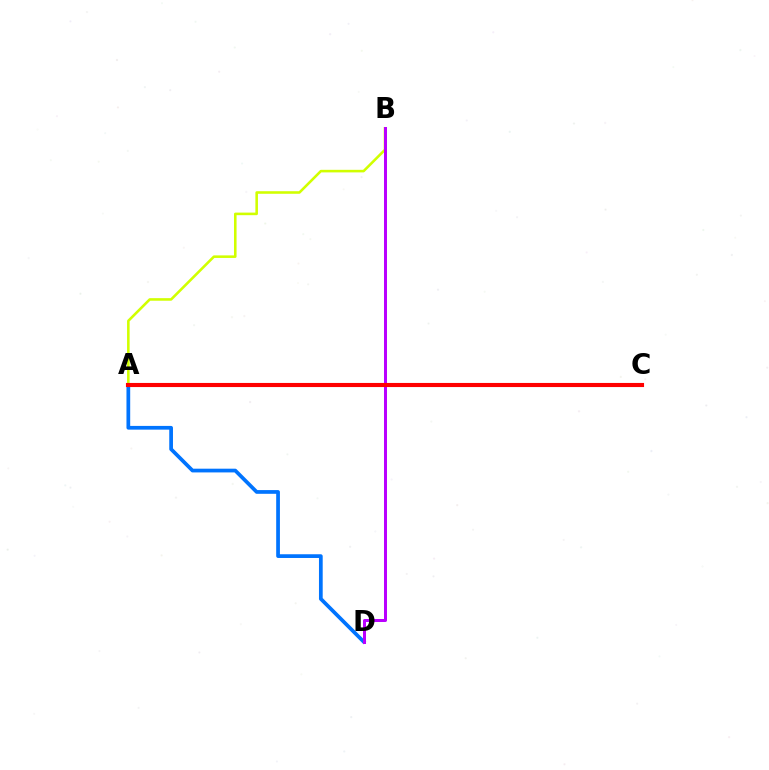{('A', 'C'): [{'color': '#00ff5c', 'line_style': 'solid', 'thickness': 1.75}, {'color': '#ff0000', 'line_style': 'solid', 'thickness': 2.96}], ('A', 'D'): [{'color': '#0074ff', 'line_style': 'solid', 'thickness': 2.68}], ('A', 'B'): [{'color': '#d1ff00', 'line_style': 'solid', 'thickness': 1.85}], ('B', 'D'): [{'color': '#b900ff', 'line_style': 'solid', 'thickness': 2.16}]}